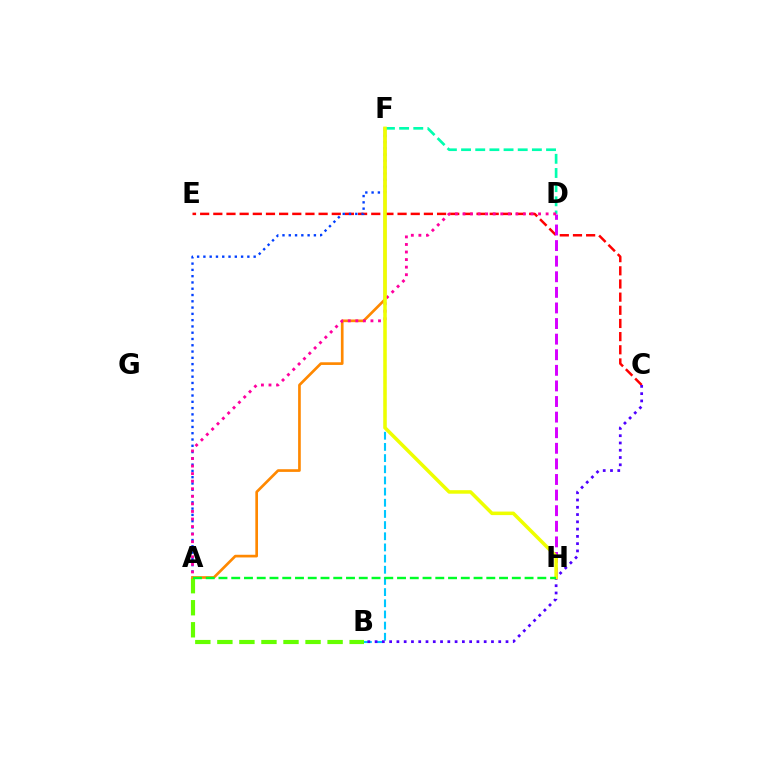{('C', 'E'): [{'color': '#ff0000', 'line_style': 'dashed', 'thickness': 1.79}], ('A', 'F'): [{'color': '#003fff', 'line_style': 'dotted', 'thickness': 1.71}, {'color': '#ff8800', 'line_style': 'solid', 'thickness': 1.93}], ('A', 'B'): [{'color': '#66ff00', 'line_style': 'dashed', 'thickness': 2.99}], ('B', 'F'): [{'color': '#00c7ff', 'line_style': 'dashed', 'thickness': 1.52}], ('D', 'F'): [{'color': '#00ffaf', 'line_style': 'dashed', 'thickness': 1.92}], ('B', 'C'): [{'color': '#4f00ff', 'line_style': 'dotted', 'thickness': 1.98}], ('D', 'H'): [{'color': '#d600ff', 'line_style': 'dashed', 'thickness': 2.12}], ('A', 'D'): [{'color': '#ff00a0', 'line_style': 'dotted', 'thickness': 2.05}], ('F', 'H'): [{'color': '#eeff00', 'line_style': 'solid', 'thickness': 2.54}], ('A', 'H'): [{'color': '#00ff27', 'line_style': 'dashed', 'thickness': 1.73}]}